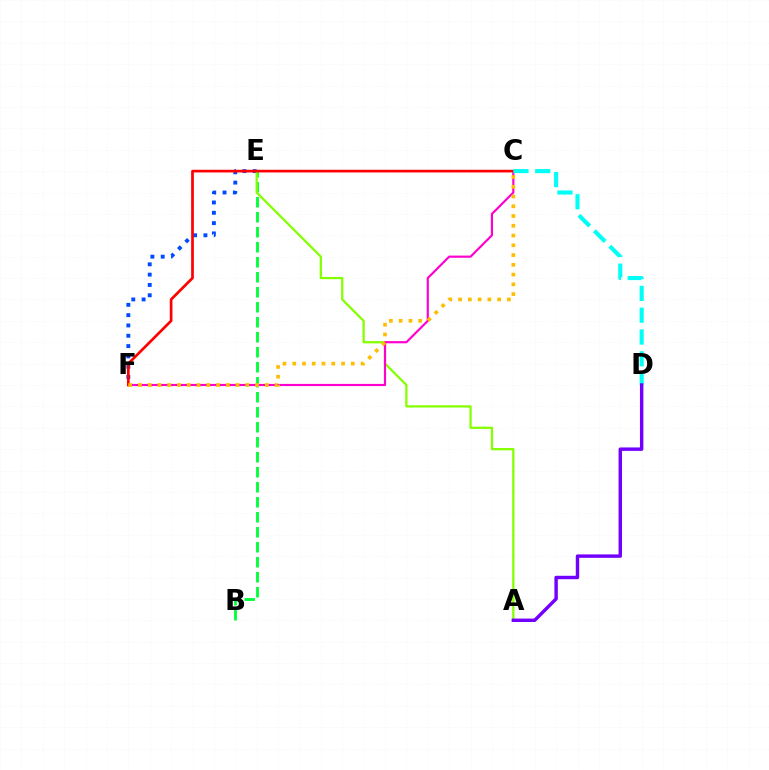{('E', 'F'): [{'color': '#004bff', 'line_style': 'dotted', 'thickness': 2.8}], ('B', 'E'): [{'color': '#00ff39', 'line_style': 'dashed', 'thickness': 2.04}], ('A', 'E'): [{'color': '#84ff00', 'line_style': 'solid', 'thickness': 1.63}], ('C', 'F'): [{'color': '#ff00cf', 'line_style': 'solid', 'thickness': 1.57}, {'color': '#ff0000', 'line_style': 'solid', 'thickness': 1.94}, {'color': '#ffbd00', 'line_style': 'dotted', 'thickness': 2.65}], ('C', 'D'): [{'color': '#00fff6', 'line_style': 'dashed', 'thickness': 2.96}], ('A', 'D'): [{'color': '#7200ff', 'line_style': 'solid', 'thickness': 2.47}]}